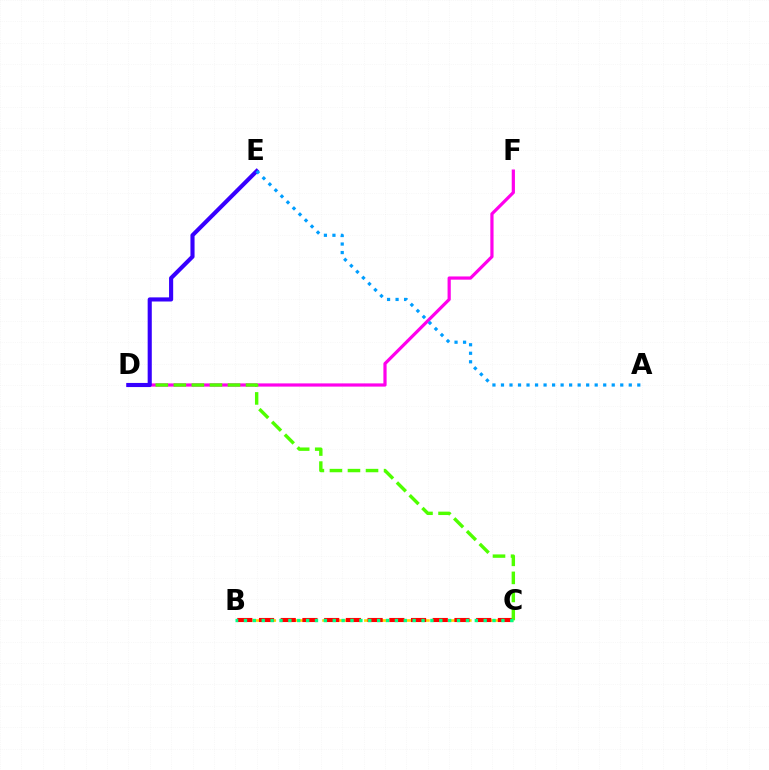{('B', 'C'): [{'color': '#ffd500', 'line_style': 'dashed', 'thickness': 1.9}, {'color': '#ff0000', 'line_style': 'dashed', 'thickness': 2.95}, {'color': '#00ff86', 'line_style': 'dotted', 'thickness': 2.41}], ('D', 'F'): [{'color': '#ff00ed', 'line_style': 'solid', 'thickness': 2.31}], ('C', 'D'): [{'color': '#4fff00', 'line_style': 'dashed', 'thickness': 2.45}], ('D', 'E'): [{'color': '#3700ff', 'line_style': 'solid', 'thickness': 2.97}], ('A', 'E'): [{'color': '#009eff', 'line_style': 'dotted', 'thickness': 2.31}]}